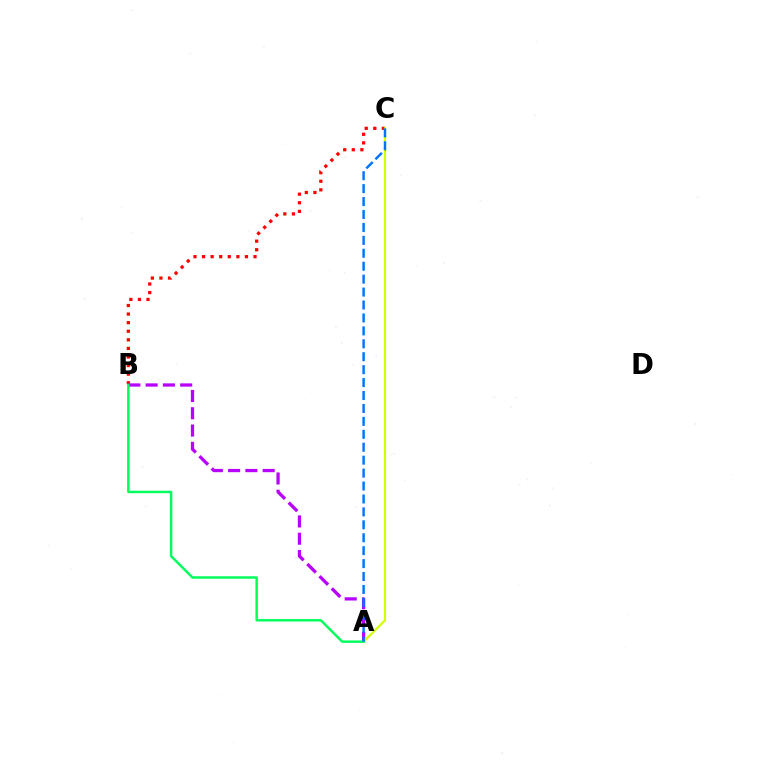{('B', 'C'): [{'color': '#ff0000', 'line_style': 'dotted', 'thickness': 2.33}], ('A', 'B'): [{'color': '#b900ff', 'line_style': 'dashed', 'thickness': 2.35}, {'color': '#00ff5c', 'line_style': 'solid', 'thickness': 1.77}], ('A', 'C'): [{'color': '#d1ff00', 'line_style': 'solid', 'thickness': 1.57}, {'color': '#0074ff', 'line_style': 'dashed', 'thickness': 1.76}]}